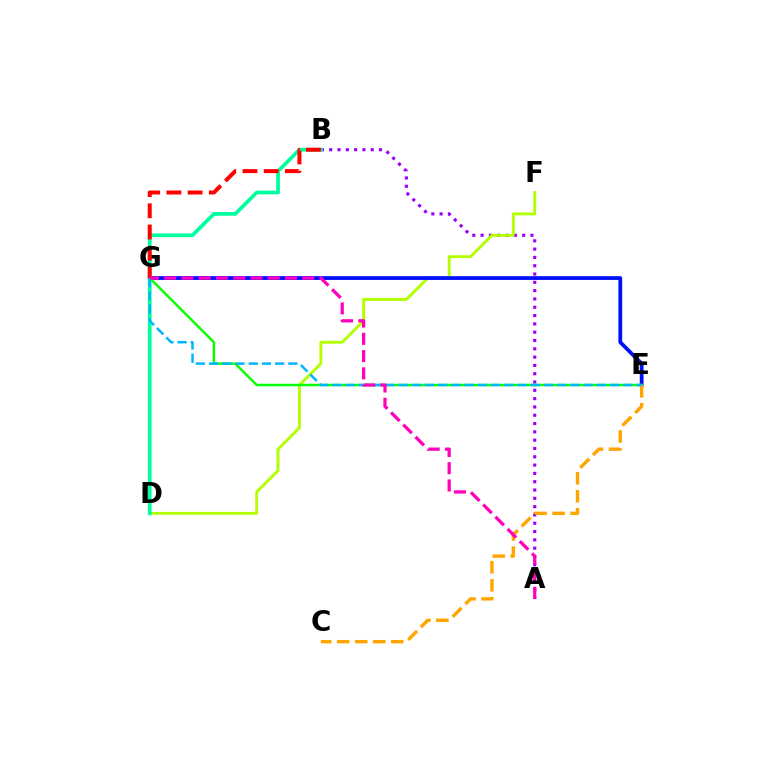{('A', 'B'): [{'color': '#9b00ff', 'line_style': 'dotted', 'thickness': 2.26}], ('D', 'F'): [{'color': '#b3ff00', 'line_style': 'solid', 'thickness': 2.07}], ('E', 'G'): [{'color': '#0010ff', 'line_style': 'solid', 'thickness': 2.71}, {'color': '#08ff00', 'line_style': 'solid', 'thickness': 1.77}, {'color': '#00b5ff', 'line_style': 'dashed', 'thickness': 1.8}], ('B', 'D'): [{'color': '#00ff9d', 'line_style': 'solid', 'thickness': 2.68}], ('B', 'G'): [{'color': '#ff0000', 'line_style': 'dashed', 'thickness': 2.88}], ('C', 'E'): [{'color': '#ffa500', 'line_style': 'dashed', 'thickness': 2.45}], ('A', 'G'): [{'color': '#ff00bd', 'line_style': 'dashed', 'thickness': 2.35}]}